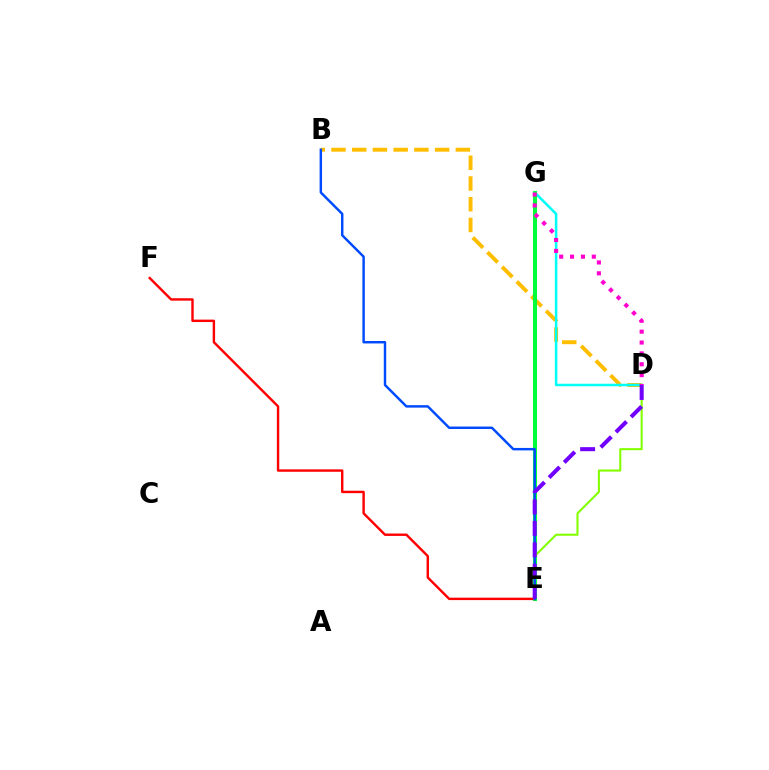{('B', 'D'): [{'color': '#ffbd00', 'line_style': 'dashed', 'thickness': 2.82}], ('D', 'G'): [{'color': '#00fff6', 'line_style': 'solid', 'thickness': 1.81}, {'color': '#ff00cf', 'line_style': 'dotted', 'thickness': 2.95}], ('E', 'G'): [{'color': '#00ff39', 'line_style': 'solid', 'thickness': 2.93}], ('E', 'F'): [{'color': '#ff0000', 'line_style': 'solid', 'thickness': 1.73}], ('D', 'E'): [{'color': '#84ff00', 'line_style': 'solid', 'thickness': 1.51}, {'color': '#7200ff', 'line_style': 'dashed', 'thickness': 2.91}], ('B', 'E'): [{'color': '#004bff', 'line_style': 'solid', 'thickness': 1.77}]}